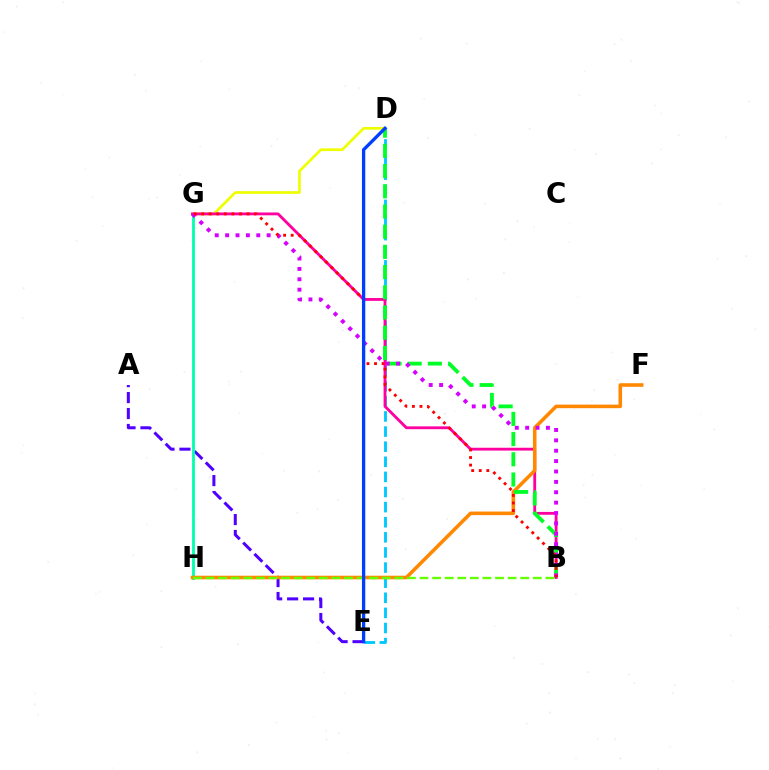{('D', 'G'): [{'color': '#eeff00', 'line_style': 'solid', 'thickness': 1.96}], ('A', 'E'): [{'color': '#4f00ff', 'line_style': 'dashed', 'thickness': 2.17}], ('G', 'H'): [{'color': '#00ffaf', 'line_style': 'solid', 'thickness': 2.02}], ('D', 'E'): [{'color': '#00c7ff', 'line_style': 'dashed', 'thickness': 2.05}, {'color': '#003fff', 'line_style': 'solid', 'thickness': 2.39}], ('B', 'G'): [{'color': '#ff00a0', 'line_style': 'solid', 'thickness': 2.04}, {'color': '#d600ff', 'line_style': 'dotted', 'thickness': 2.82}, {'color': '#ff0000', 'line_style': 'dotted', 'thickness': 2.06}], ('F', 'H'): [{'color': '#ff8800', 'line_style': 'solid', 'thickness': 2.56}], ('B', 'H'): [{'color': '#66ff00', 'line_style': 'dashed', 'thickness': 1.71}], ('B', 'D'): [{'color': '#00ff27', 'line_style': 'dashed', 'thickness': 2.74}]}